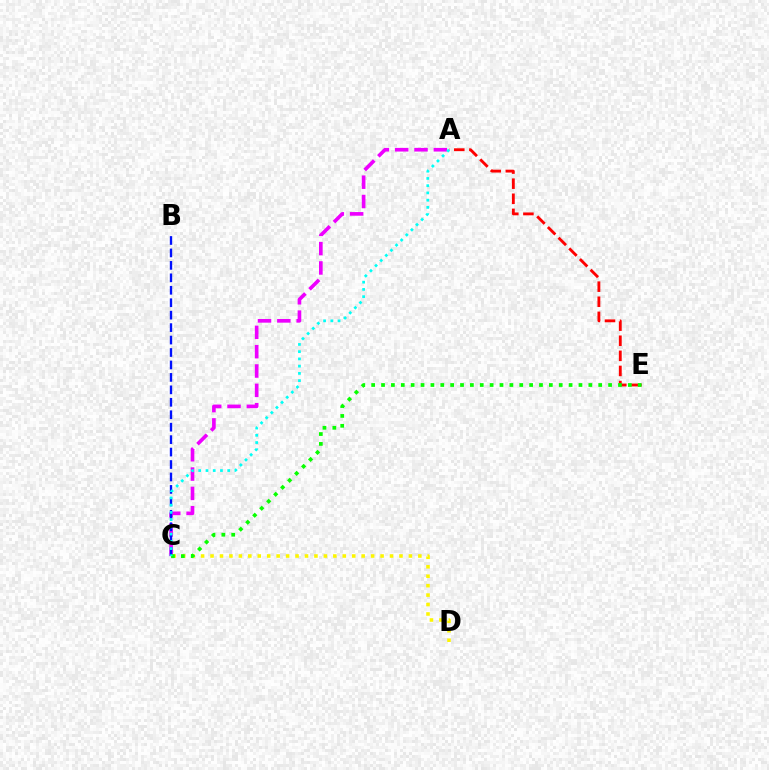{('C', 'D'): [{'color': '#fcf500', 'line_style': 'dotted', 'thickness': 2.57}], ('A', 'C'): [{'color': '#ee00ff', 'line_style': 'dashed', 'thickness': 2.63}, {'color': '#00fff6', 'line_style': 'dotted', 'thickness': 1.97}], ('A', 'E'): [{'color': '#ff0000', 'line_style': 'dashed', 'thickness': 2.05}], ('B', 'C'): [{'color': '#0010ff', 'line_style': 'dashed', 'thickness': 1.69}], ('C', 'E'): [{'color': '#08ff00', 'line_style': 'dotted', 'thickness': 2.68}]}